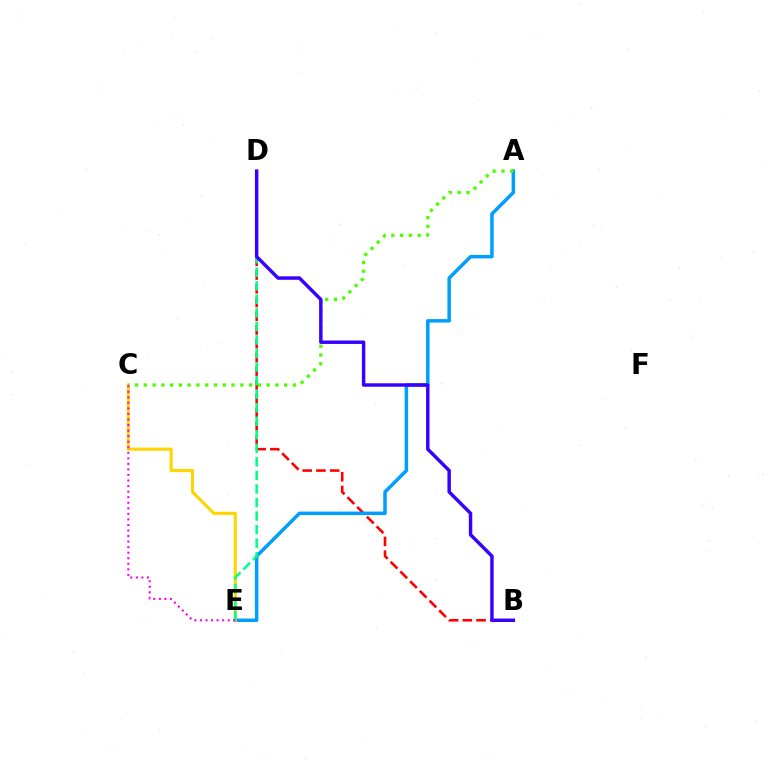{('B', 'D'): [{'color': '#ff0000', 'line_style': 'dashed', 'thickness': 1.87}, {'color': '#3700ff', 'line_style': 'solid', 'thickness': 2.48}], ('A', 'E'): [{'color': '#009eff', 'line_style': 'solid', 'thickness': 2.51}], ('C', 'E'): [{'color': '#ffd500', 'line_style': 'solid', 'thickness': 2.21}, {'color': '#ff00ed', 'line_style': 'dotted', 'thickness': 1.51}], ('A', 'C'): [{'color': '#4fff00', 'line_style': 'dotted', 'thickness': 2.38}], ('D', 'E'): [{'color': '#00ff86', 'line_style': 'dashed', 'thickness': 1.84}]}